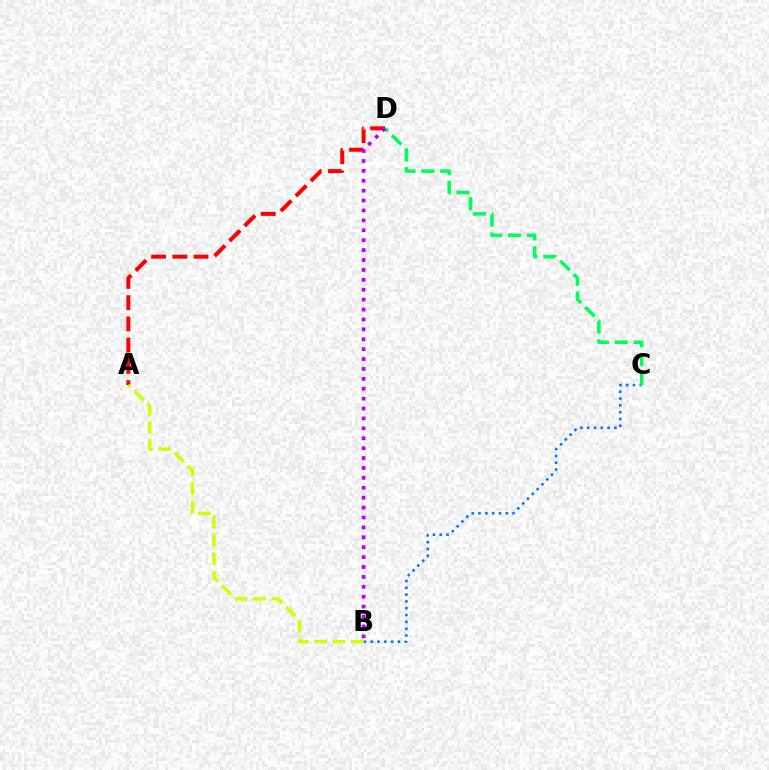{('A', 'D'): [{'color': '#ff0000', 'line_style': 'dashed', 'thickness': 2.88}], ('B', 'C'): [{'color': '#0074ff', 'line_style': 'dotted', 'thickness': 1.85}], ('C', 'D'): [{'color': '#00ff5c', 'line_style': 'dashed', 'thickness': 2.56}], ('A', 'B'): [{'color': '#d1ff00', 'line_style': 'dashed', 'thickness': 2.48}], ('B', 'D'): [{'color': '#b900ff', 'line_style': 'dotted', 'thickness': 2.69}]}